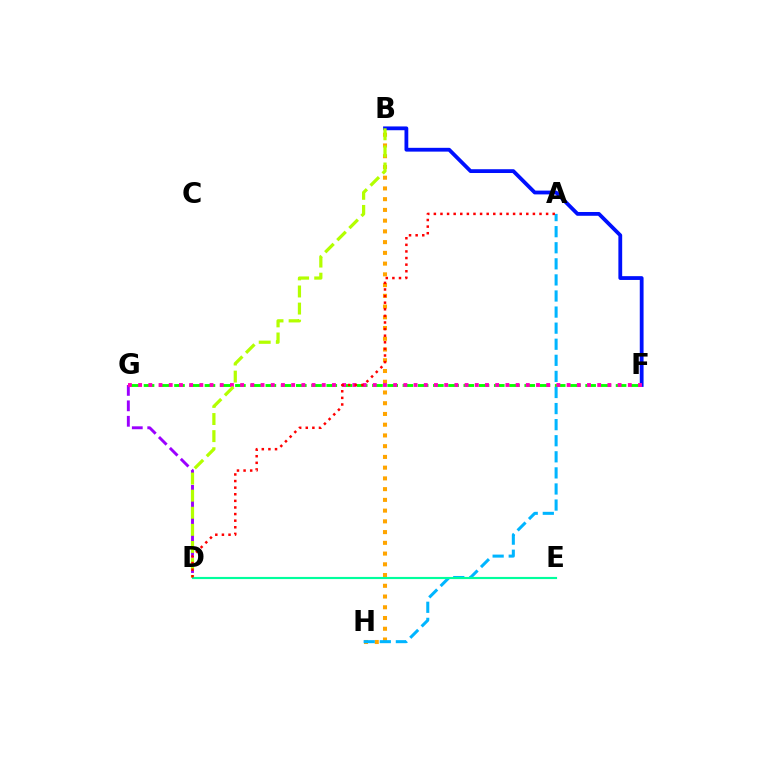{('F', 'G'): [{'color': '#08ff00', 'line_style': 'dashed', 'thickness': 2.07}, {'color': '#ff00bd', 'line_style': 'dotted', 'thickness': 2.77}], ('B', 'H'): [{'color': '#ffa500', 'line_style': 'dotted', 'thickness': 2.92}], ('A', 'H'): [{'color': '#00b5ff', 'line_style': 'dashed', 'thickness': 2.18}], ('B', 'F'): [{'color': '#0010ff', 'line_style': 'solid', 'thickness': 2.73}], ('D', 'G'): [{'color': '#9b00ff', 'line_style': 'dashed', 'thickness': 2.1}], ('B', 'D'): [{'color': '#b3ff00', 'line_style': 'dashed', 'thickness': 2.32}], ('D', 'E'): [{'color': '#00ff9d', 'line_style': 'solid', 'thickness': 1.55}], ('A', 'D'): [{'color': '#ff0000', 'line_style': 'dotted', 'thickness': 1.79}]}